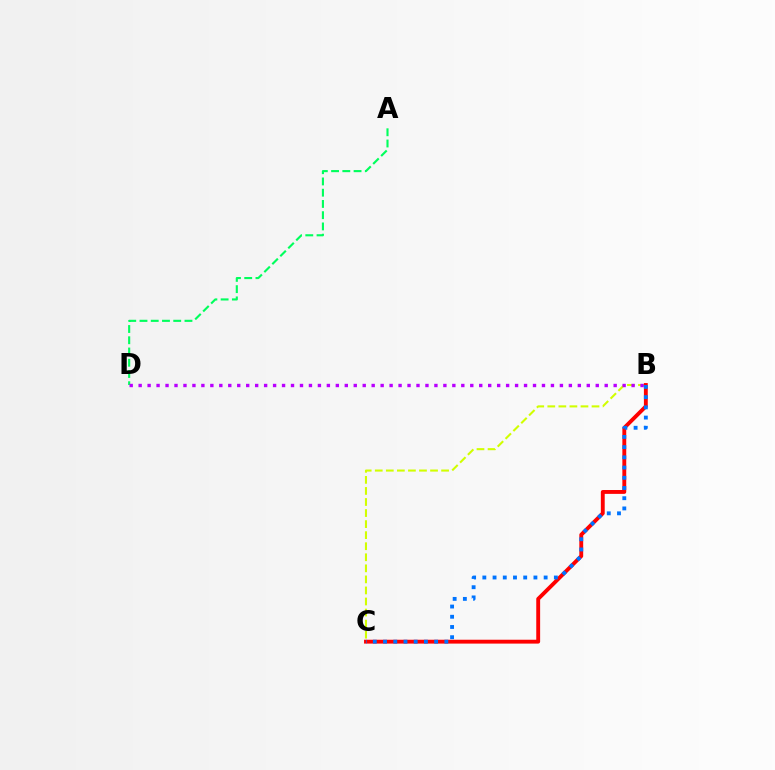{('A', 'D'): [{'color': '#00ff5c', 'line_style': 'dashed', 'thickness': 1.53}], ('B', 'C'): [{'color': '#d1ff00', 'line_style': 'dashed', 'thickness': 1.5}, {'color': '#ff0000', 'line_style': 'solid', 'thickness': 2.78}, {'color': '#0074ff', 'line_style': 'dotted', 'thickness': 2.78}], ('B', 'D'): [{'color': '#b900ff', 'line_style': 'dotted', 'thickness': 2.44}]}